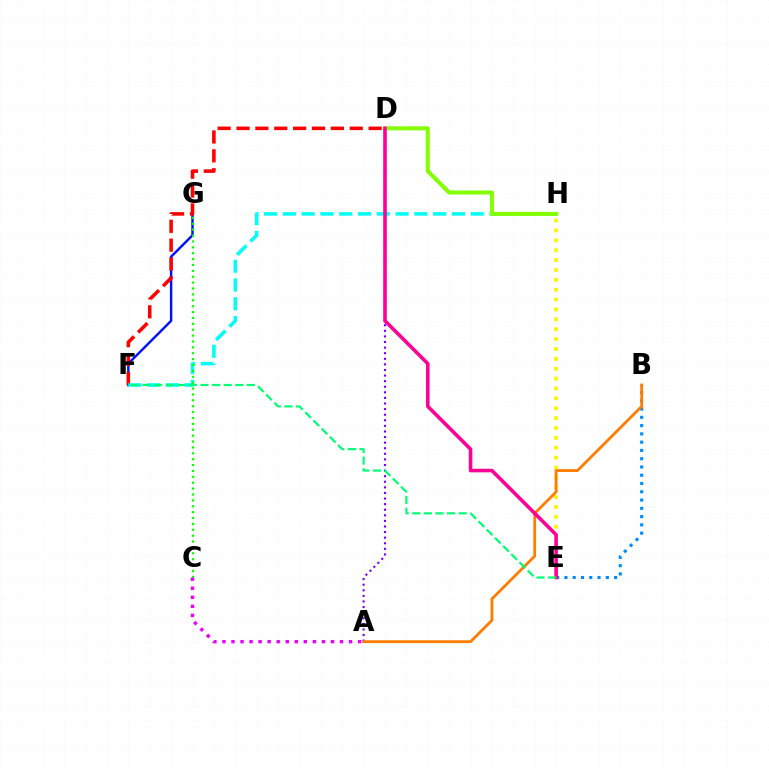{('F', 'G'): [{'color': '#0010ff', 'line_style': 'solid', 'thickness': 1.75}], ('E', 'H'): [{'color': '#fcf500', 'line_style': 'dotted', 'thickness': 2.68}], ('A', 'D'): [{'color': '#7200ff', 'line_style': 'dotted', 'thickness': 1.52}], ('D', 'F'): [{'color': '#ff0000', 'line_style': 'dashed', 'thickness': 2.56}], ('F', 'H'): [{'color': '#00fff6', 'line_style': 'dashed', 'thickness': 2.55}], ('B', 'E'): [{'color': '#008cff', 'line_style': 'dotted', 'thickness': 2.25}], ('A', 'B'): [{'color': '#ff7c00', 'line_style': 'solid', 'thickness': 2.01}], ('C', 'G'): [{'color': '#08ff00', 'line_style': 'dotted', 'thickness': 1.6}], ('D', 'H'): [{'color': '#84ff00', 'line_style': 'solid', 'thickness': 2.91}], ('A', 'C'): [{'color': '#ee00ff', 'line_style': 'dotted', 'thickness': 2.46}], ('D', 'E'): [{'color': '#ff0094', 'line_style': 'solid', 'thickness': 2.58}], ('E', 'F'): [{'color': '#00ff74', 'line_style': 'dashed', 'thickness': 1.58}]}